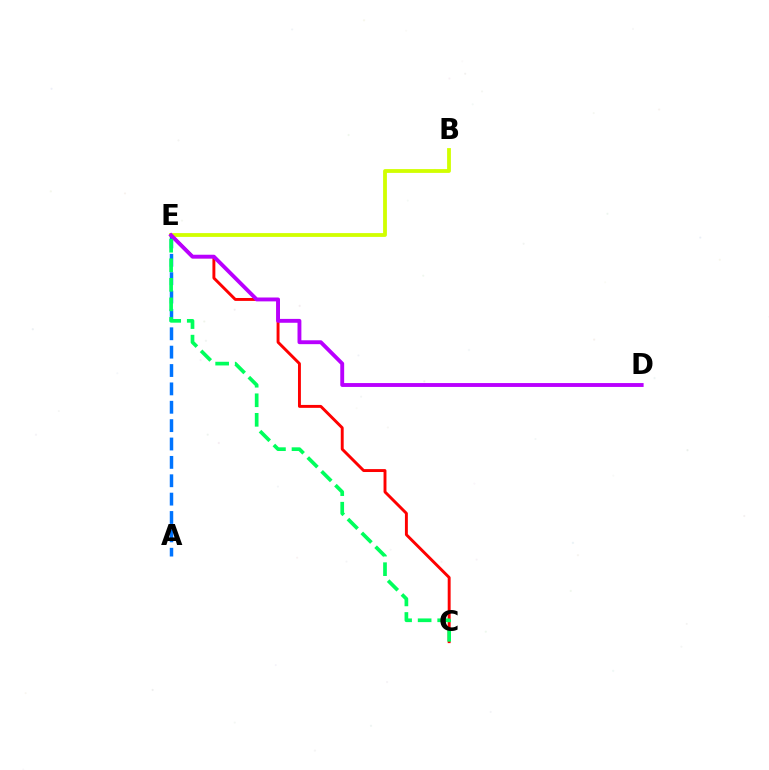{('A', 'E'): [{'color': '#0074ff', 'line_style': 'dashed', 'thickness': 2.5}], ('B', 'E'): [{'color': '#d1ff00', 'line_style': 'solid', 'thickness': 2.74}], ('C', 'E'): [{'color': '#ff0000', 'line_style': 'solid', 'thickness': 2.1}, {'color': '#00ff5c', 'line_style': 'dashed', 'thickness': 2.66}], ('D', 'E'): [{'color': '#b900ff', 'line_style': 'solid', 'thickness': 2.79}]}